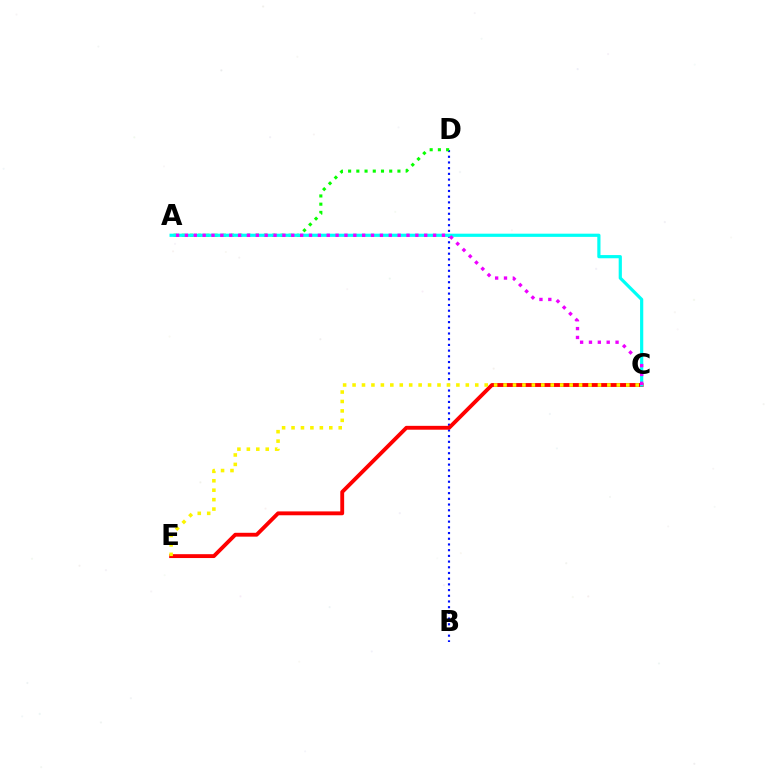{('B', 'D'): [{'color': '#0010ff', 'line_style': 'dotted', 'thickness': 1.55}], ('C', 'E'): [{'color': '#ff0000', 'line_style': 'solid', 'thickness': 2.78}, {'color': '#fcf500', 'line_style': 'dotted', 'thickness': 2.56}], ('A', 'D'): [{'color': '#08ff00', 'line_style': 'dotted', 'thickness': 2.23}], ('A', 'C'): [{'color': '#00fff6', 'line_style': 'solid', 'thickness': 2.3}, {'color': '#ee00ff', 'line_style': 'dotted', 'thickness': 2.41}]}